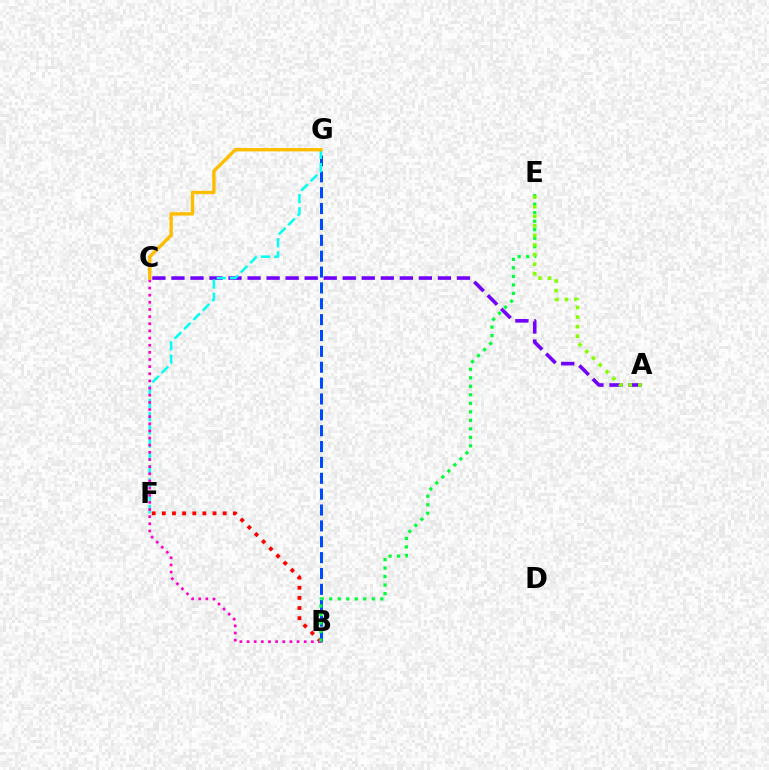{('B', 'G'): [{'color': '#004bff', 'line_style': 'dashed', 'thickness': 2.16}], ('A', 'C'): [{'color': '#7200ff', 'line_style': 'dashed', 'thickness': 2.59}], ('B', 'F'): [{'color': '#ff0000', 'line_style': 'dotted', 'thickness': 2.76}], ('F', 'G'): [{'color': '#00fff6', 'line_style': 'dashed', 'thickness': 1.8}], ('B', 'C'): [{'color': '#ff00cf', 'line_style': 'dotted', 'thickness': 1.94}], ('C', 'G'): [{'color': '#ffbd00', 'line_style': 'solid', 'thickness': 2.42}], ('B', 'E'): [{'color': '#00ff39', 'line_style': 'dotted', 'thickness': 2.31}], ('A', 'E'): [{'color': '#84ff00', 'line_style': 'dotted', 'thickness': 2.6}]}